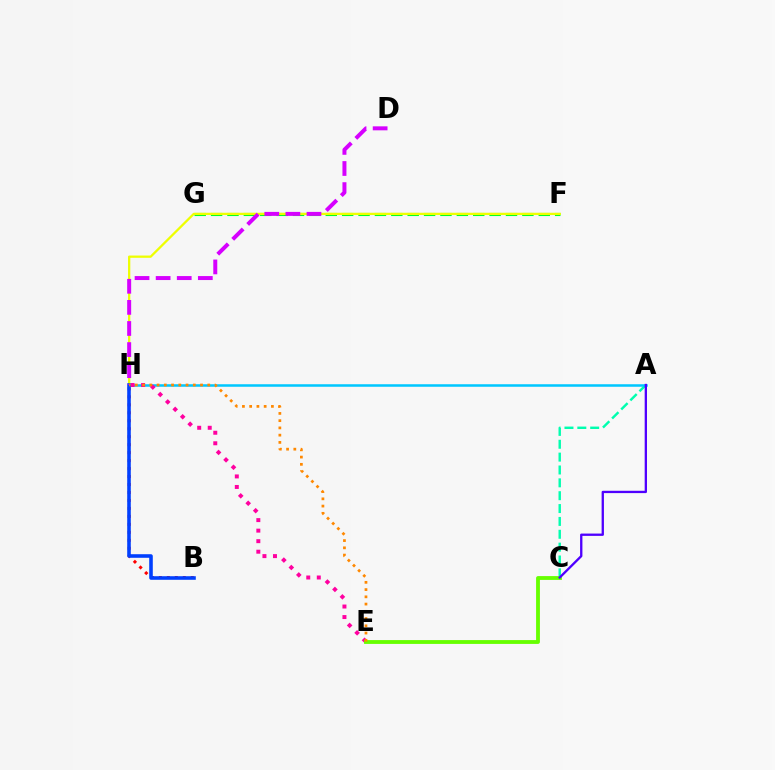{('A', 'C'): [{'color': '#00ffaf', 'line_style': 'dashed', 'thickness': 1.75}, {'color': '#4f00ff', 'line_style': 'solid', 'thickness': 1.67}], ('A', 'H'): [{'color': '#00c7ff', 'line_style': 'solid', 'thickness': 1.81}], ('F', 'G'): [{'color': '#00ff27', 'line_style': 'dashed', 'thickness': 2.23}], ('E', 'H'): [{'color': '#ff00a0', 'line_style': 'dotted', 'thickness': 2.86}, {'color': '#ff8800', 'line_style': 'dotted', 'thickness': 1.97}], ('F', 'H'): [{'color': '#eeff00', 'line_style': 'solid', 'thickness': 1.64}], ('B', 'H'): [{'color': '#ff0000', 'line_style': 'dotted', 'thickness': 2.17}, {'color': '#003fff', 'line_style': 'solid', 'thickness': 2.57}], ('D', 'H'): [{'color': '#d600ff', 'line_style': 'dashed', 'thickness': 2.87}], ('C', 'E'): [{'color': '#66ff00', 'line_style': 'solid', 'thickness': 2.76}]}